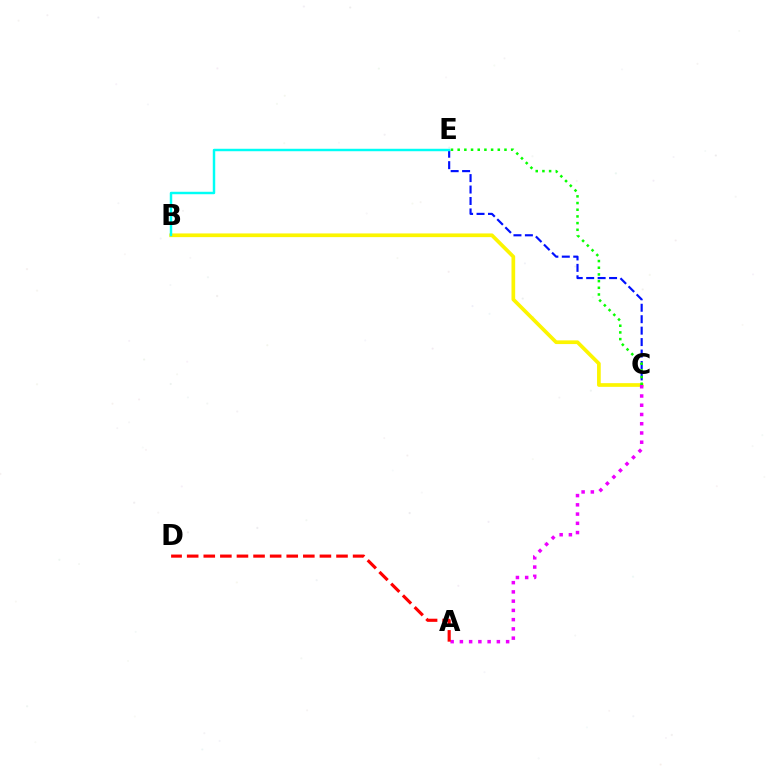{('B', 'C'): [{'color': '#fcf500', 'line_style': 'solid', 'thickness': 2.66}], ('C', 'E'): [{'color': '#0010ff', 'line_style': 'dashed', 'thickness': 1.55}, {'color': '#08ff00', 'line_style': 'dotted', 'thickness': 1.82}], ('A', 'C'): [{'color': '#ee00ff', 'line_style': 'dotted', 'thickness': 2.51}], ('A', 'D'): [{'color': '#ff0000', 'line_style': 'dashed', 'thickness': 2.25}], ('B', 'E'): [{'color': '#00fff6', 'line_style': 'solid', 'thickness': 1.76}]}